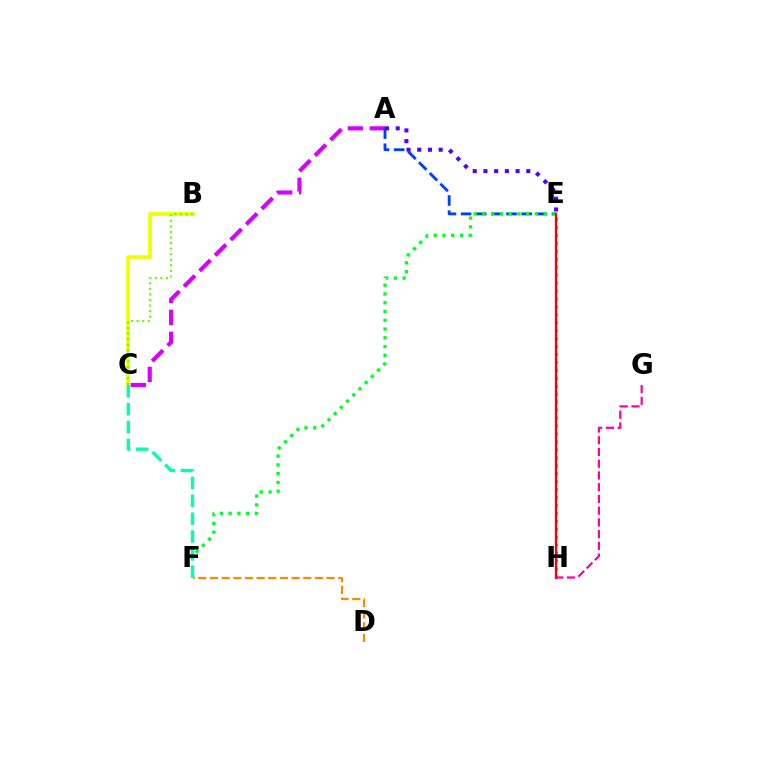{('A', 'C'): [{'color': '#d600ff', 'line_style': 'dashed', 'thickness': 2.98}], ('A', 'E'): [{'color': '#003fff', 'line_style': 'dashed', 'thickness': 2.06}, {'color': '#4f00ff', 'line_style': 'dotted', 'thickness': 2.91}], ('B', 'C'): [{'color': '#eeff00', 'line_style': 'solid', 'thickness': 2.64}, {'color': '#66ff00', 'line_style': 'dotted', 'thickness': 1.51}], ('E', 'F'): [{'color': '#00ff27', 'line_style': 'dotted', 'thickness': 2.38}], ('E', 'H'): [{'color': '#00c7ff', 'line_style': 'dotted', 'thickness': 2.16}, {'color': '#ff0000', 'line_style': 'solid', 'thickness': 1.69}], ('C', 'F'): [{'color': '#00ffaf', 'line_style': 'dashed', 'thickness': 2.43}], ('D', 'F'): [{'color': '#ff8800', 'line_style': 'dashed', 'thickness': 1.58}], ('G', 'H'): [{'color': '#ff00a0', 'line_style': 'dashed', 'thickness': 1.59}]}